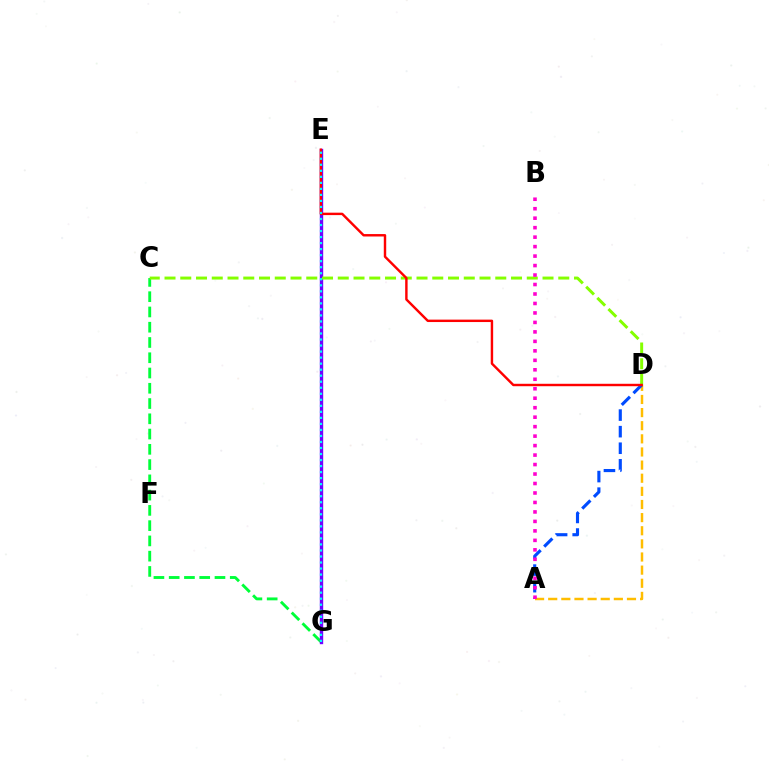{('A', 'D'): [{'color': '#ffbd00', 'line_style': 'dashed', 'thickness': 1.78}, {'color': '#004bff', 'line_style': 'dashed', 'thickness': 2.25}], ('C', 'G'): [{'color': '#00ff39', 'line_style': 'dashed', 'thickness': 2.07}], ('E', 'G'): [{'color': '#7200ff', 'line_style': 'solid', 'thickness': 2.43}, {'color': '#00fff6', 'line_style': 'dotted', 'thickness': 1.64}], ('C', 'D'): [{'color': '#84ff00', 'line_style': 'dashed', 'thickness': 2.14}], ('D', 'E'): [{'color': '#ff0000', 'line_style': 'solid', 'thickness': 1.75}], ('A', 'B'): [{'color': '#ff00cf', 'line_style': 'dotted', 'thickness': 2.57}]}